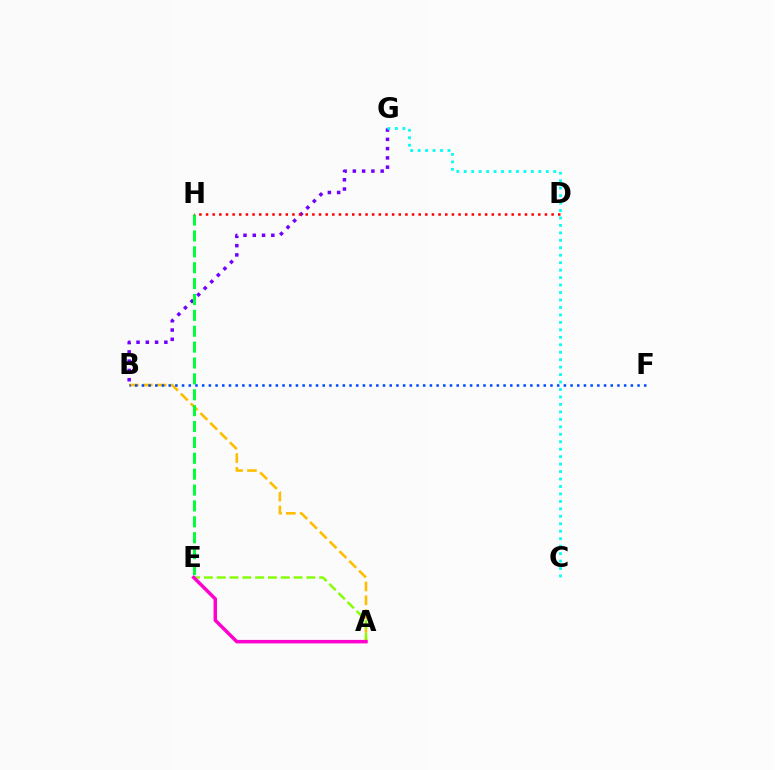{('B', 'G'): [{'color': '#7200ff', 'line_style': 'dotted', 'thickness': 2.52}], ('A', 'B'): [{'color': '#ffbd00', 'line_style': 'dashed', 'thickness': 1.88}], ('E', 'H'): [{'color': '#00ff39', 'line_style': 'dashed', 'thickness': 2.16}], ('D', 'H'): [{'color': '#ff0000', 'line_style': 'dotted', 'thickness': 1.81}], ('C', 'G'): [{'color': '#00fff6', 'line_style': 'dotted', 'thickness': 2.03}], ('B', 'F'): [{'color': '#004bff', 'line_style': 'dotted', 'thickness': 1.82}], ('A', 'E'): [{'color': '#84ff00', 'line_style': 'dashed', 'thickness': 1.74}, {'color': '#ff00cf', 'line_style': 'solid', 'thickness': 2.51}]}